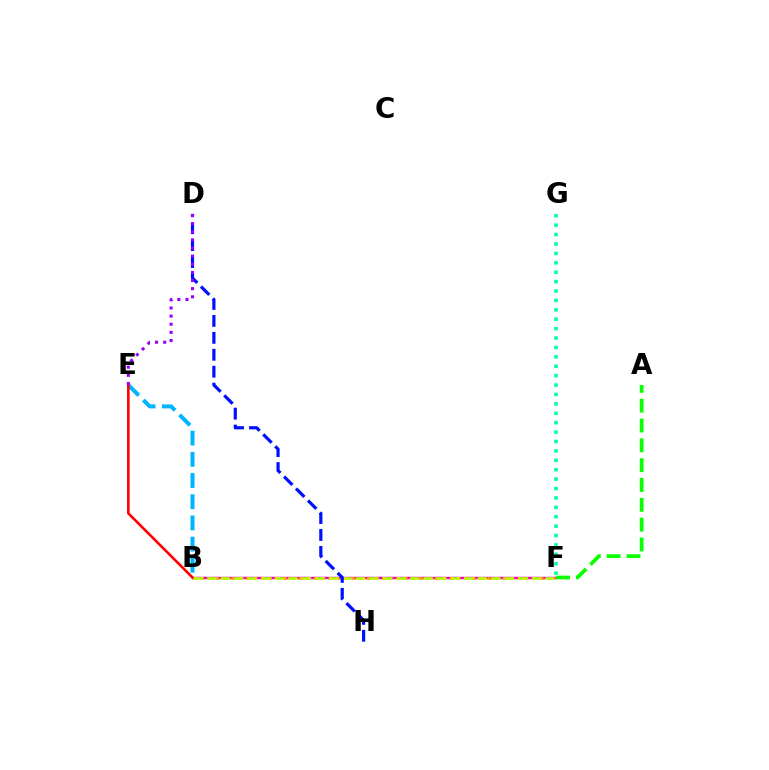{('B', 'F'): [{'color': '#ff00bd', 'line_style': 'solid', 'thickness': 1.74}, {'color': '#ffa500', 'line_style': 'dotted', 'thickness': 2.05}, {'color': '#b3ff00', 'line_style': 'dashed', 'thickness': 1.84}], ('A', 'F'): [{'color': '#08ff00', 'line_style': 'dashed', 'thickness': 2.69}], ('B', 'E'): [{'color': '#00b5ff', 'line_style': 'dashed', 'thickness': 2.88}, {'color': '#ff0000', 'line_style': 'solid', 'thickness': 1.89}], ('F', 'G'): [{'color': '#00ff9d', 'line_style': 'dotted', 'thickness': 2.56}], ('D', 'H'): [{'color': '#0010ff', 'line_style': 'dashed', 'thickness': 2.3}], ('D', 'E'): [{'color': '#9b00ff', 'line_style': 'dotted', 'thickness': 2.21}]}